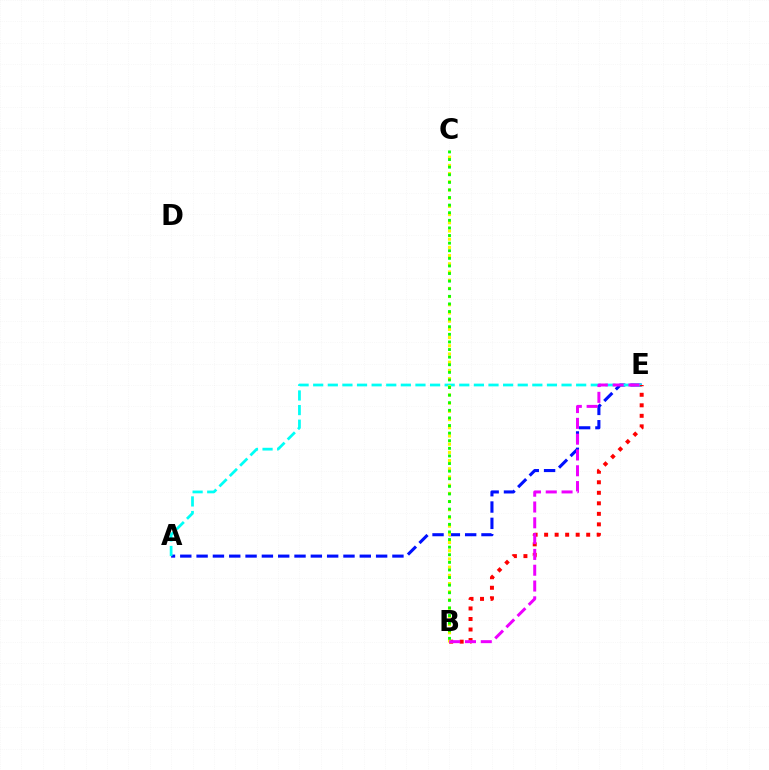{('A', 'E'): [{'color': '#0010ff', 'line_style': 'dashed', 'thickness': 2.22}, {'color': '#00fff6', 'line_style': 'dashed', 'thickness': 1.98}], ('B', 'E'): [{'color': '#ff0000', 'line_style': 'dotted', 'thickness': 2.86}, {'color': '#ee00ff', 'line_style': 'dashed', 'thickness': 2.15}], ('B', 'C'): [{'color': '#fcf500', 'line_style': 'dotted', 'thickness': 2.23}, {'color': '#08ff00', 'line_style': 'dotted', 'thickness': 2.06}]}